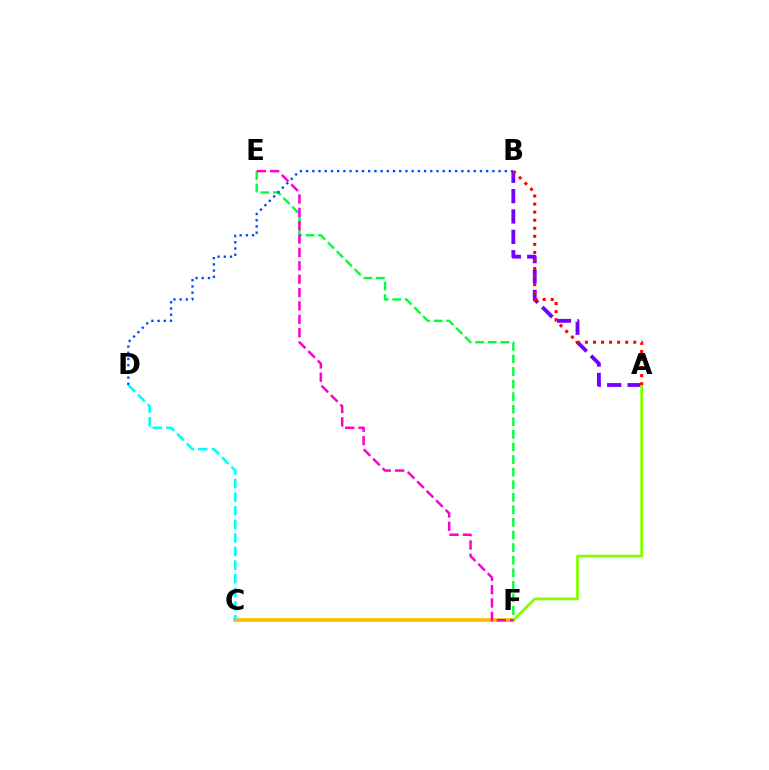{('C', 'F'): [{'color': '#ffbd00', 'line_style': 'solid', 'thickness': 2.72}], ('E', 'F'): [{'color': '#00ff39', 'line_style': 'dashed', 'thickness': 1.71}, {'color': '#ff00cf', 'line_style': 'dashed', 'thickness': 1.82}], ('A', 'B'): [{'color': '#7200ff', 'line_style': 'dashed', 'thickness': 2.77}, {'color': '#ff0000', 'line_style': 'dotted', 'thickness': 2.19}], ('A', 'F'): [{'color': '#84ff00', 'line_style': 'solid', 'thickness': 2.01}], ('B', 'D'): [{'color': '#004bff', 'line_style': 'dotted', 'thickness': 1.69}], ('C', 'D'): [{'color': '#00fff6', 'line_style': 'dashed', 'thickness': 1.85}]}